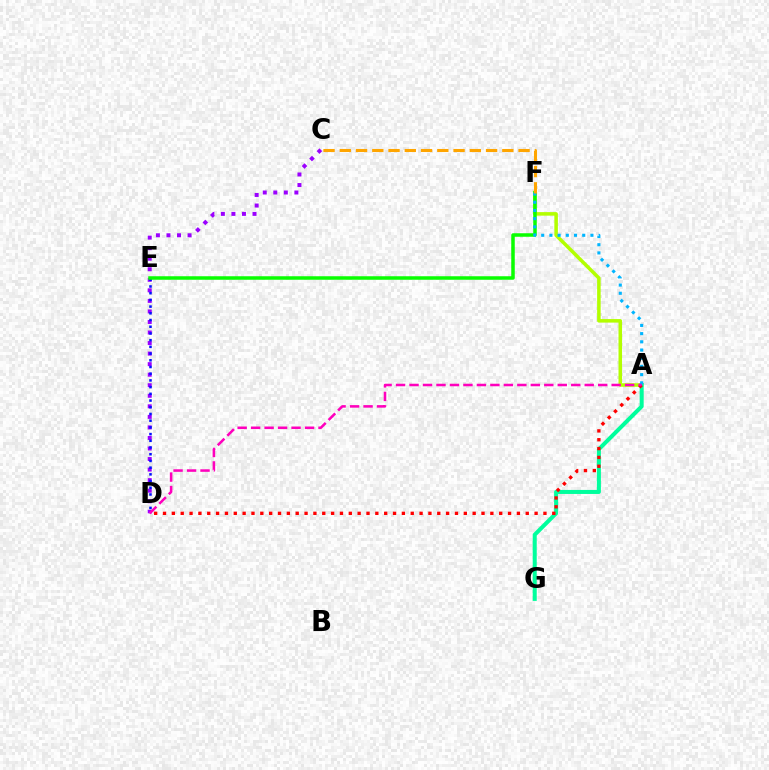{('A', 'F'): [{'color': '#b3ff00', 'line_style': 'solid', 'thickness': 2.55}, {'color': '#00b5ff', 'line_style': 'dotted', 'thickness': 2.23}], ('C', 'D'): [{'color': '#9b00ff', 'line_style': 'dotted', 'thickness': 2.86}], ('A', 'G'): [{'color': '#00ff9d', 'line_style': 'solid', 'thickness': 2.9}], ('D', 'E'): [{'color': '#0010ff', 'line_style': 'dotted', 'thickness': 1.82}], ('A', 'D'): [{'color': '#ff0000', 'line_style': 'dotted', 'thickness': 2.4}, {'color': '#ff00bd', 'line_style': 'dashed', 'thickness': 1.83}], ('E', 'F'): [{'color': '#08ff00', 'line_style': 'solid', 'thickness': 2.52}], ('C', 'F'): [{'color': '#ffa500', 'line_style': 'dashed', 'thickness': 2.21}]}